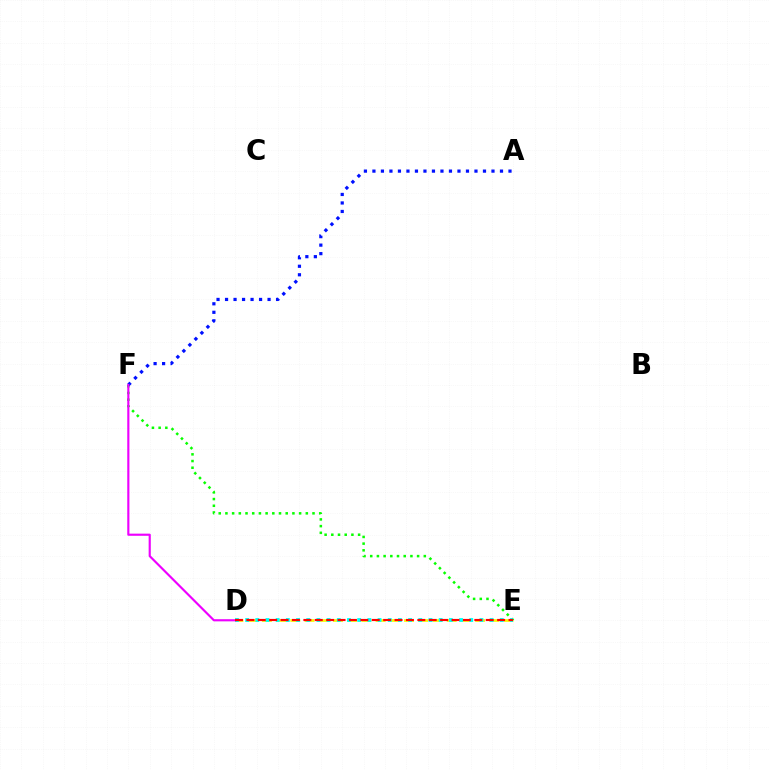{('D', 'E'): [{'color': '#fcf500', 'line_style': 'dashed', 'thickness': 1.93}, {'color': '#00fff6', 'line_style': 'dotted', 'thickness': 2.77}, {'color': '#ff0000', 'line_style': 'dashed', 'thickness': 1.55}], ('E', 'F'): [{'color': '#08ff00', 'line_style': 'dotted', 'thickness': 1.82}], ('A', 'F'): [{'color': '#0010ff', 'line_style': 'dotted', 'thickness': 2.31}], ('D', 'F'): [{'color': '#ee00ff', 'line_style': 'solid', 'thickness': 1.55}]}